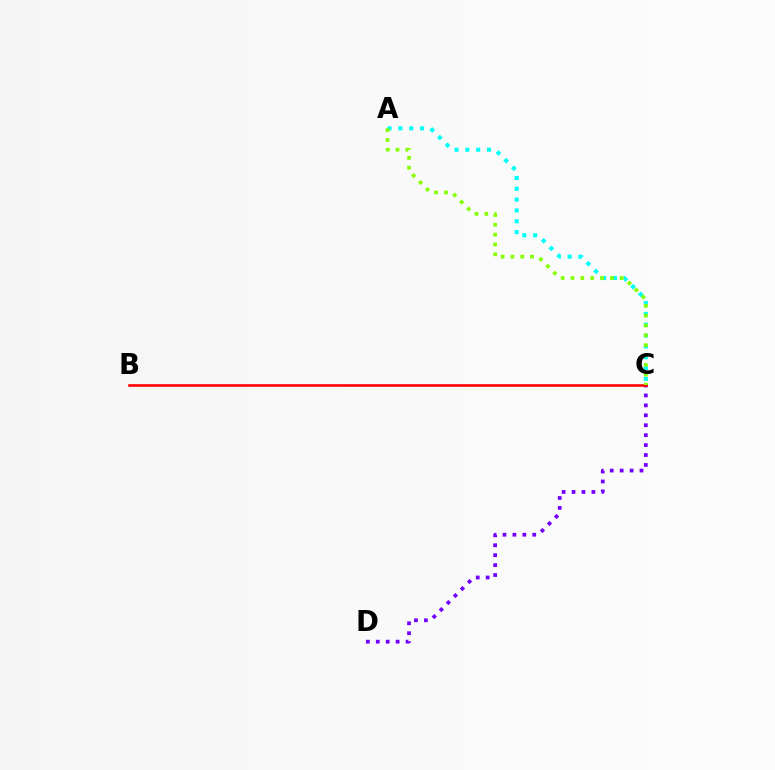{('A', 'C'): [{'color': '#00fff6', 'line_style': 'dotted', 'thickness': 2.94}, {'color': '#84ff00', 'line_style': 'dotted', 'thickness': 2.67}], ('C', 'D'): [{'color': '#7200ff', 'line_style': 'dotted', 'thickness': 2.7}], ('B', 'C'): [{'color': '#ff0000', 'line_style': 'solid', 'thickness': 1.87}]}